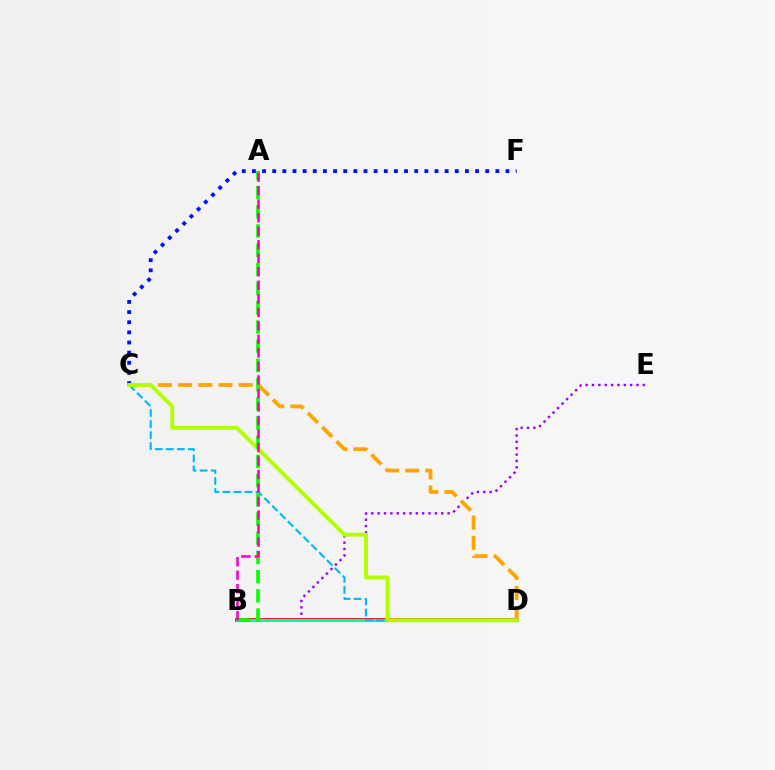{('B', 'D'): [{'color': '#ff0000', 'line_style': 'solid', 'thickness': 2.72}, {'color': '#00ff9d', 'line_style': 'solid', 'thickness': 2.21}], ('B', 'E'): [{'color': '#9b00ff', 'line_style': 'dotted', 'thickness': 1.73}], ('C', 'D'): [{'color': '#ffa500', 'line_style': 'dashed', 'thickness': 2.74}, {'color': '#00b5ff', 'line_style': 'dashed', 'thickness': 1.5}, {'color': '#b3ff00', 'line_style': 'solid', 'thickness': 2.8}], ('C', 'F'): [{'color': '#0010ff', 'line_style': 'dotted', 'thickness': 2.76}], ('A', 'B'): [{'color': '#08ff00', 'line_style': 'dashed', 'thickness': 2.61}, {'color': '#ff00bd', 'line_style': 'dashed', 'thickness': 1.84}]}